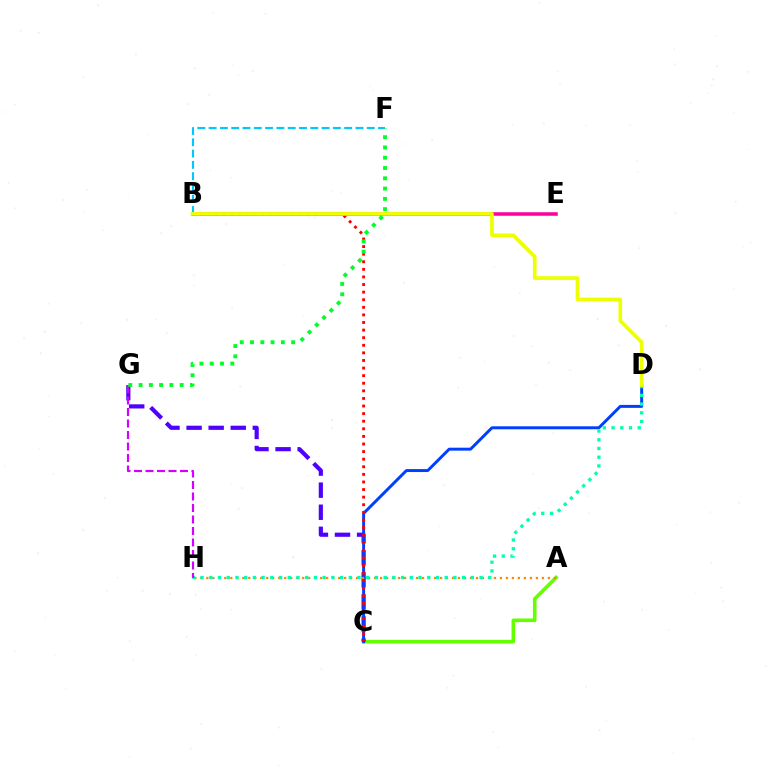{('A', 'C'): [{'color': '#66ff00', 'line_style': 'solid', 'thickness': 2.59}], ('B', 'E'): [{'color': '#ff00a0', 'line_style': 'solid', 'thickness': 2.54}], ('C', 'G'): [{'color': '#4f00ff', 'line_style': 'dashed', 'thickness': 3.0}], ('B', 'F'): [{'color': '#00c7ff', 'line_style': 'dashed', 'thickness': 1.53}], ('C', 'D'): [{'color': '#003fff', 'line_style': 'solid', 'thickness': 2.12}], ('A', 'H'): [{'color': '#ff8800', 'line_style': 'dotted', 'thickness': 1.63}], ('B', 'C'): [{'color': '#ff0000', 'line_style': 'dotted', 'thickness': 2.06}], ('D', 'H'): [{'color': '#00ffaf', 'line_style': 'dotted', 'thickness': 2.37}], ('G', 'H'): [{'color': '#d600ff', 'line_style': 'dashed', 'thickness': 1.56}], ('B', 'D'): [{'color': '#eeff00', 'line_style': 'solid', 'thickness': 2.65}], ('F', 'G'): [{'color': '#00ff27', 'line_style': 'dotted', 'thickness': 2.79}]}